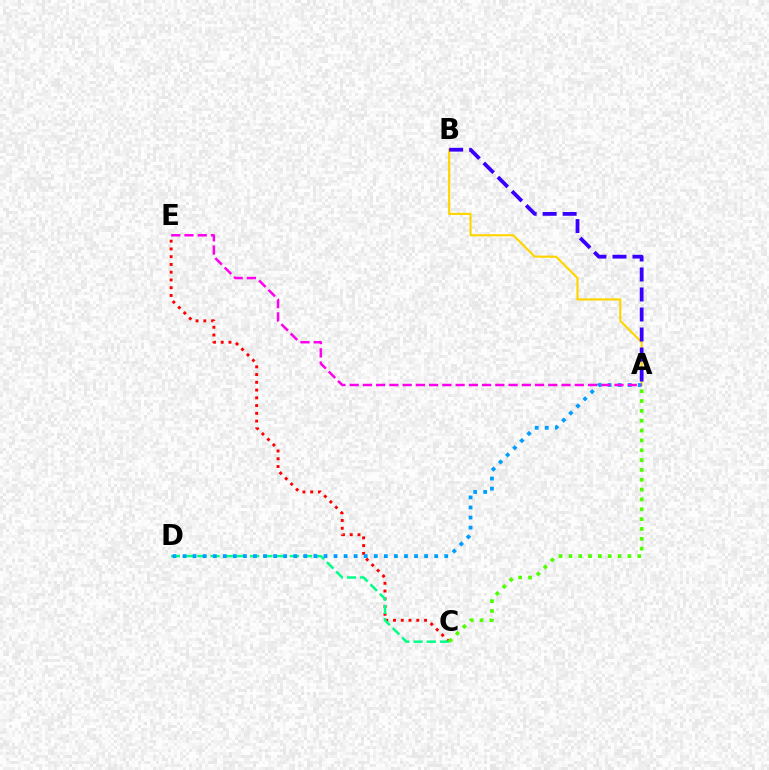{('C', 'E'): [{'color': '#ff0000', 'line_style': 'dotted', 'thickness': 2.11}], ('C', 'D'): [{'color': '#00ff86', 'line_style': 'dashed', 'thickness': 1.79}], ('A', 'B'): [{'color': '#ffd500', 'line_style': 'solid', 'thickness': 1.55}, {'color': '#3700ff', 'line_style': 'dashed', 'thickness': 2.72}], ('A', 'D'): [{'color': '#009eff', 'line_style': 'dotted', 'thickness': 2.73}], ('A', 'E'): [{'color': '#ff00ed', 'line_style': 'dashed', 'thickness': 1.8}], ('A', 'C'): [{'color': '#4fff00', 'line_style': 'dotted', 'thickness': 2.67}]}